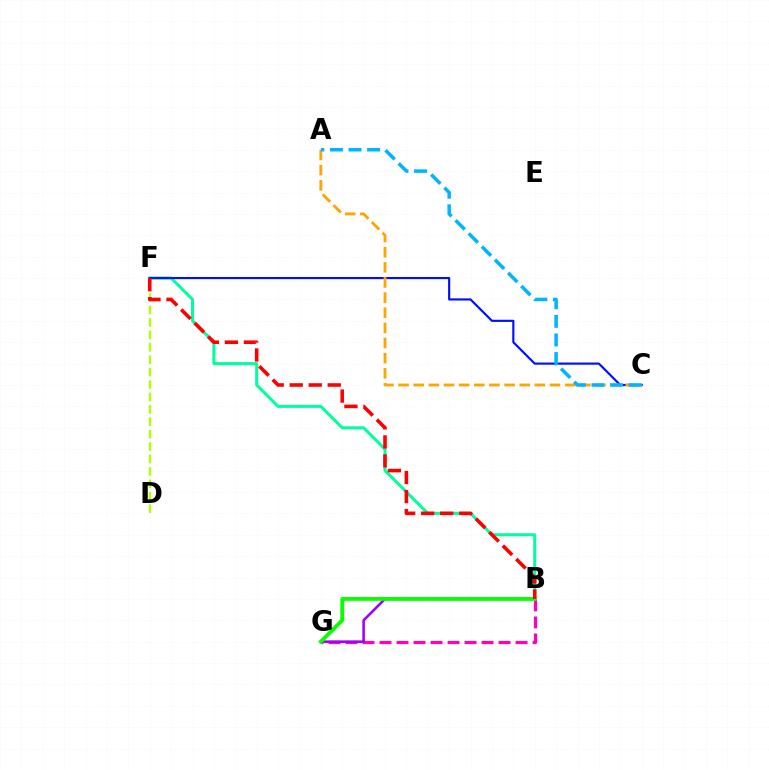{('D', 'F'): [{'color': '#b3ff00', 'line_style': 'dashed', 'thickness': 1.69}], ('B', 'G'): [{'color': '#ff00bd', 'line_style': 'dashed', 'thickness': 2.31}, {'color': '#9b00ff', 'line_style': 'solid', 'thickness': 1.83}, {'color': '#08ff00', 'line_style': 'solid', 'thickness': 2.76}], ('B', 'F'): [{'color': '#00ff9d', 'line_style': 'solid', 'thickness': 2.17}, {'color': '#ff0000', 'line_style': 'dashed', 'thickness': 2.58}], ('C', 'F'): [{'color': '#0010ff', 'line_style': 'solid', 'thickness': 1.56}], ('A', 'C'): [{'color': '#ffa500', 'line_style': 'dashed', 'thickness': 2.06}, {'color': '#00b5ff', 'line_style': 'dashed', 'thickness': 2.53}]}